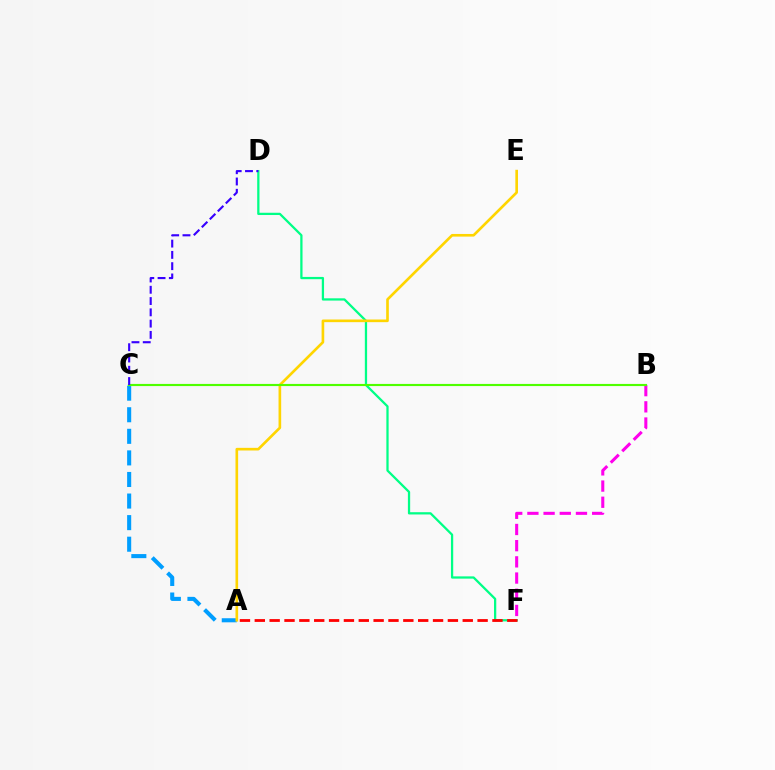{('B', 'F'): [{'color': '#ff00ed', 'line_style': 'dashed', 'thickness': 2.2}], ('D', 'F'): [{'color': '#00ff86', 'line_style': 'solid', 'thickness': 1.63}], ('A', 'F'): [{'color': '#ff0000', 'line_style': 'dashed', 'thickness': 2.02}], ('A', 'C'): [{'color': '#009eff', 'line_style': 'dashed', 'thickness': 2.93}], ('A', 'E'): [{'color': '#ffd500', 'line_style': 'solid', 'thickness': 1.9}], ('B', 'C'): [{'color': '#4fff00', 'line_style': 'solid', 'thickness': 1.55}], ('C', 'D'): [{'color': '#3700ff', 'line_style': 'dashed', 'thickness': 1.53}]}